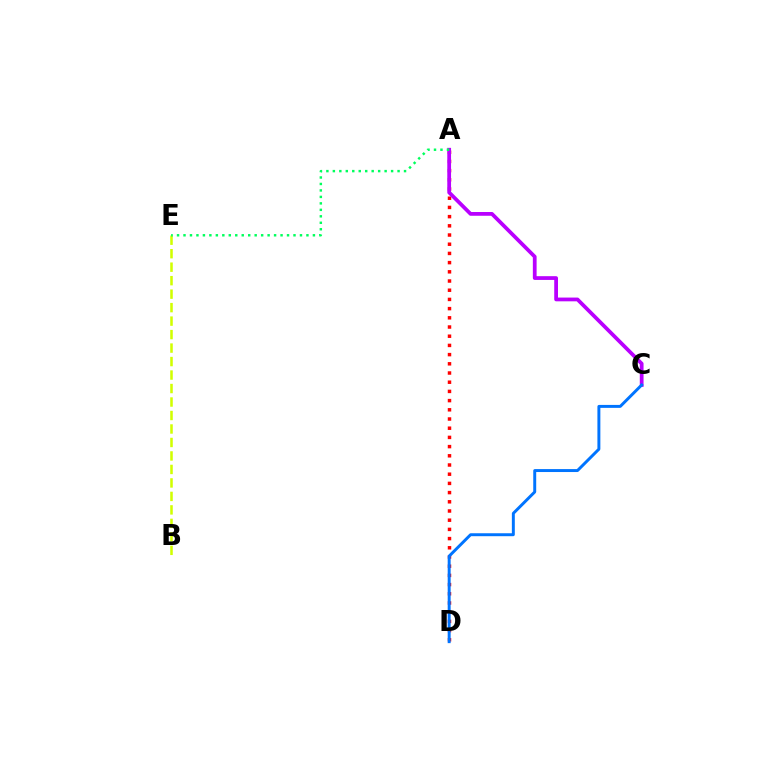{('A', 'D'): [{'color': '#ff0000', 'line_style': 'dotted', 'thickness': 2.5}], ('B', 'E'): [{'color': '#d1ff00', 'line_style': 'dashed', 'thickness': 1.83}], ('A', 'C'): [{'color': '#b900ff', 'line_style': 'solid', 'thickness': 2.71}], ('A', 'E'): [{'color': '#00ff5c', 'line_style': 'dotted', 'thickness': 1.76}], ('C', 'D'): [{'color': '#0074ff', 'line_style': 'solid', 'thickness': 2.12}]}